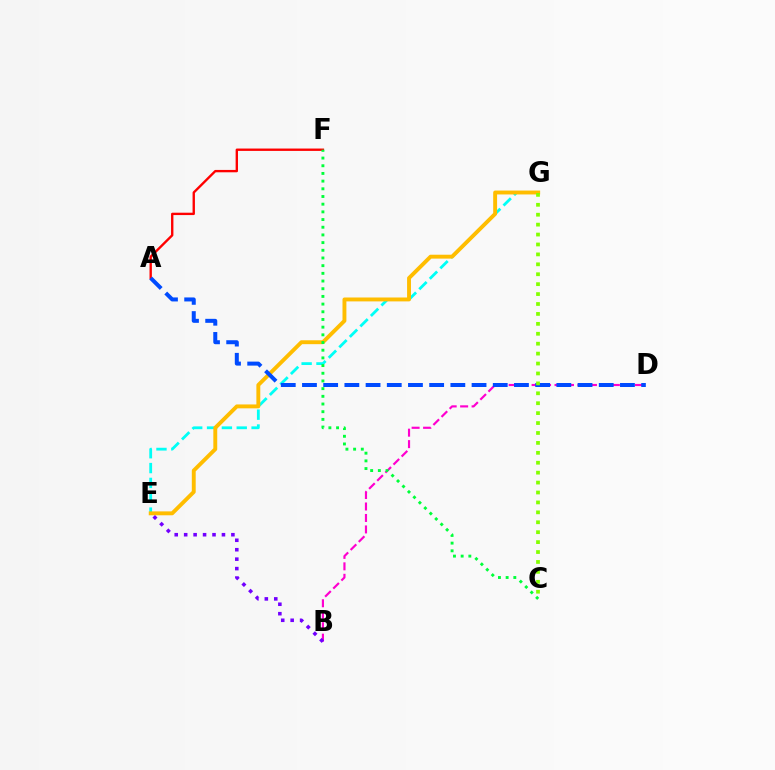{('A', 'F'): [{'color': '#ff0000', 'line_style': 'solid', 'thickness': 1.7}], ('E', 'G'): [{'color': '#00fff6', 'line_style': 'dashed', 'thickness': 2.02}, {'color': '#ffbd00', 'line_style': 'solid', 'thickness': 2.8}], ('B', 'D'): [{'color': '#ff00cf', 'line_style': 'dashed', 'thickness': 1.56}], ('B', 'E'): [{'color': '#7200ff', 'line_style': 'dotted', 'thickness': 2.57}], ('A', 'D'): [{'color': '#004bff', 'line_style': 'dashed', 'thickness': 2.88}], ('C', 'F'): [{'color': '#00ff39', 'line_style': 'dotted', 'thickness': 2.09}], ('C', 'G'): [{'color': '#84ff00', 'line_style': 'dotted', 'thickness': 2.7}]}